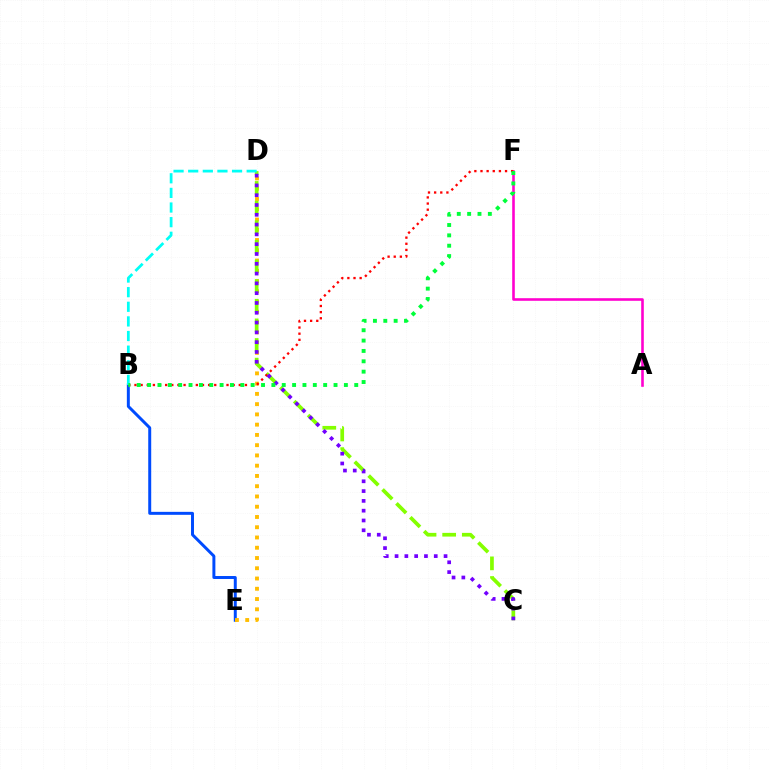{('B', 'E'): [{'color': '#004bff', 'line_style': 'solid', 'thickness': 2.14}], ('A', 'F'): [{'color': '#ff00cf', 'line_style': 'solid', 'thickness': 1.87}], ('D', 'E'): [{'color': '#ffbd00', 'line_style': 'dotted', 'thickness': 2.79}], ('C', 'D'): [{'color': '#84ff00', 'line_style': 'dashed', 'thickness': 2.67}, {'color': '#7200ff', 'line_style': 'dotted', 'thickness': 2.66}], ('B', 'F'): [{'color': '#ff0000', 'line_style': 'dotted', 'thickness': 1.67}, {'color': '#00ff39', 'line_style': 'dotted', 'thickness': 2.81}], ('B', 'D'): [{'color': '#00fff6', 'line_style': 'dashed', 'thickness': 1.99}]}